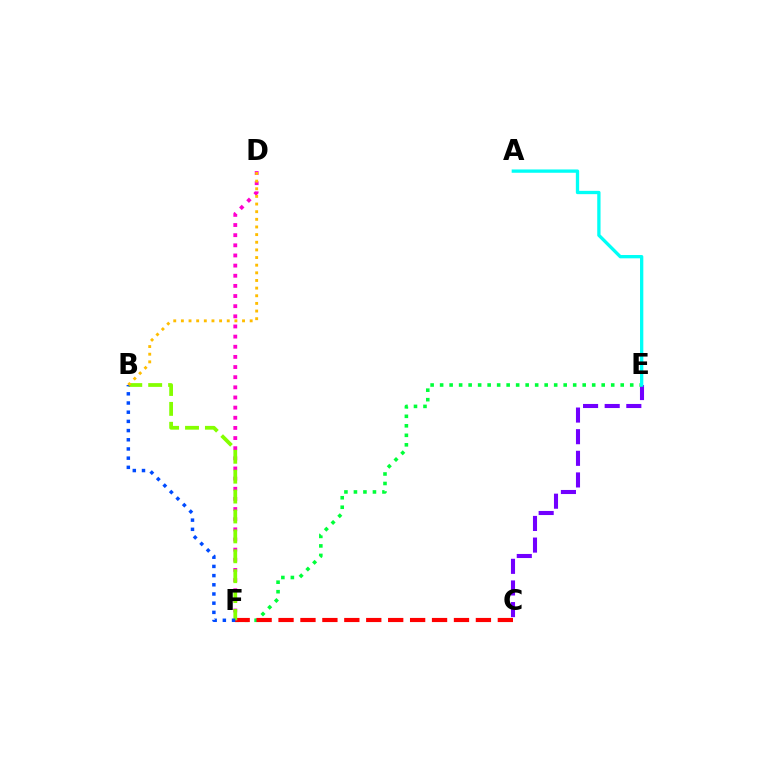{('C', 'E'): [{'color': '#7200ff', 'line_style': 'dashed', 'thickness': 2.94}], ('E', 'F'): [{'color': '#00ff39', 'line_style': 'dotted', 'thickness': 2.58}], ('C', 'F'): [{'color': '#ff0000', 'line_style': 'dashed', 'thickness': 2.98}], ('D', 'F'): [{'color': '#ff00cf', 'line_style': 'dotted', 'thickness': 2.76}], ('B', 'F'): [{'color': '#84ff00', 'line_style': 'dashed', 'thickness': 2.7}, {'color': '#004bff', 'line_style': 'dotted', 'thickness': 2.5}], ('A', 'E'): [{'color': '#00fff6', 'line_style': 'solid', 'thickness': 2.38}], ('B', 'D'): [{'color': '#ffbd00', 'line_style': 'dotted', 'thickness': 2.08}]}